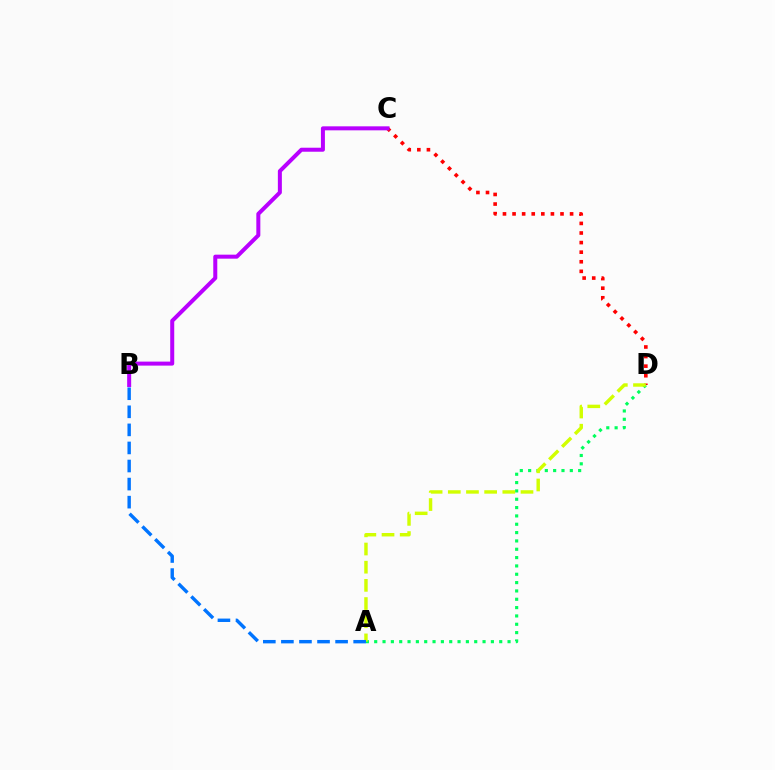{('C', 'D'): [{'color': '#ff0000', 'line_style': 'dotted', 'thickness': 2.61}], ('A', 'D'): [{'color': '#00ff5c', 'line_style': 'dotted', 'thickness': 2.26}, {'color': '#d1ff00', 'line_style': 'dashed', 'thickness': 2.47}], ('B', 'C'): [{'color': '#b900ff', 'line_style': 'solid', 'thickness': 2.88}], ('A', 'B'): [{'color': '#0074ff', 'line_style': 'dashed', 'thickness': 2.45}]}